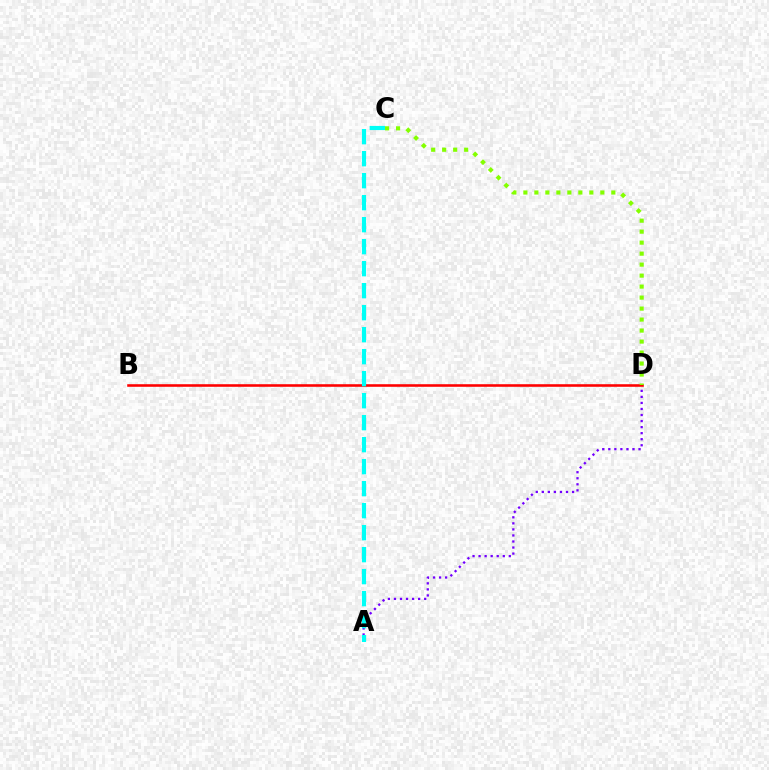{('A', 'D'): [{'color': '#7200ff', 'line_style': 'dotted', 'thickness': 1.64}], ('B', 'D'): [{'color': '#ff0000', 'line_style': 'solid', 'thickness': 1.85}], ('A', 'C'): [{'color': '#00fff6', 'line_style': 'dashed', 'thickness': 2.99}], ('C', 'D'): [{'color': '#84ff00', 'line_style': 'dotted', 'thickness': 2.99}]}